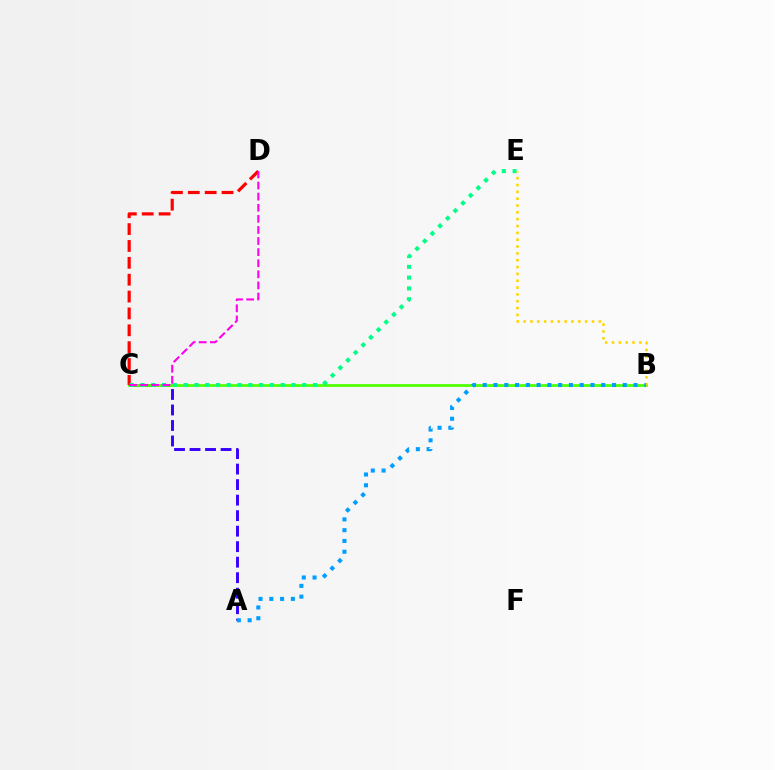{('A', 'C'): [{'color': '#3700ff', 'line_style': 'dashed', 'thickness': 2.11}], ('B', 'C'): [{'color': '#4fff00', 'line_style': 'solid', 'thickness': 1.98}], ('C', 'D'): [{'color': '#ff0000', 'line_style': 'dashed', 'thickness': 2.29}, {'color': '#ff00ed', 'line_style': 'dashed', 'thickness': 1.51}], ('C', 'E'): [{'color': '#00ff86', 'line_style': 'dotted', 'thickness': 2.93}], ('B', 'E'): [{'color': '#ffd500', 'line_style': 'dotted', 'thickness': 1.86}], ('A', 'B'): [{'color': '#009eff', 'line_style': 'dotted', 'thickness': 2.93}]}